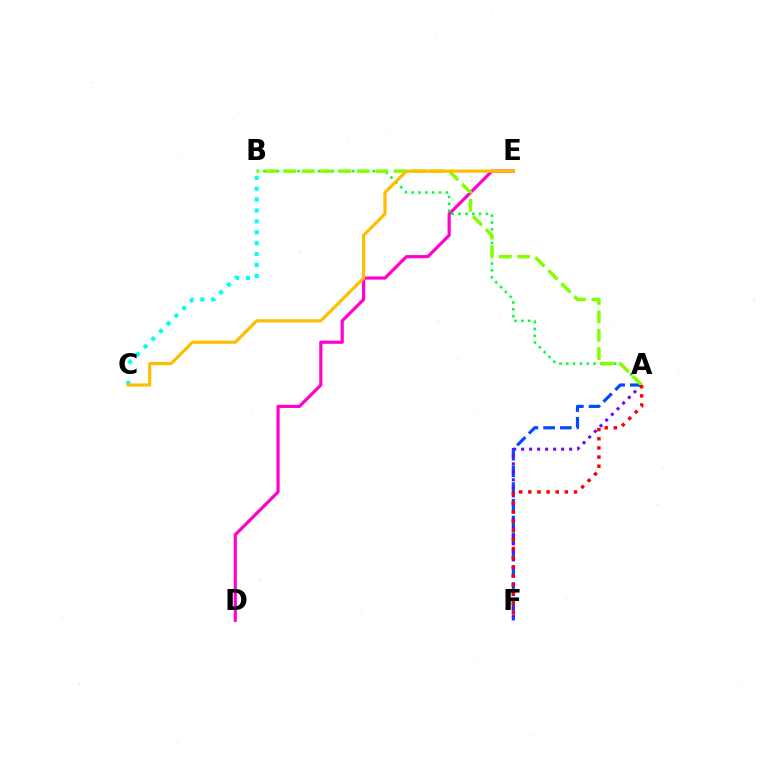{('A', 'F'): [{'color': '#004bff', 'line_style': 'dashed', 'thickness': 2.27}, {'color': '#7200ff', 'line_style': 'dotted', 'thickness': 2.17}, {'color': '#ff0000', 'line_style': 'dotted', 'thickness': 2.48}], ('D', 'E'): [{'color': '#ff00cf', 'line_style': 'solid', 'thickness': 2.28}], ('A', 'B'): [{'color': '#00ff39', 'line_style': 'dotted', 'thickness': 1.86}, {'color': '#84ff00', 'line_style': 'dashed', 'thickness': 2.5}], ('B', 'C'): [{'color': '#00fff6', 'line_style': 'dotted', 'thickness': 2.96}], ('C', 'E'): [{'color': '#ffbd00', 'line_style': 'solid', 'thickness': 2.29}]}